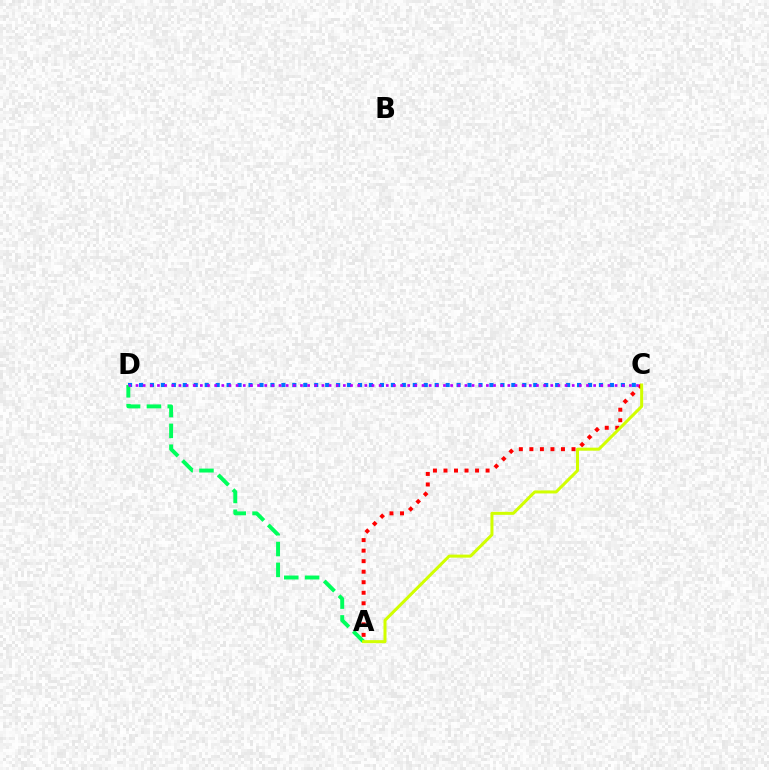{('A', 'C'): [{'color': '#ff0000', 'line_style': 'dotted', 'thickness': 2.86}, {'color': '#d1ff00', 'line_style': 'solid', 'thickness': 2.18}], ('C', 'D'): [{'color': '#0074ff', 'line_style': 'dotted', 'thickness': 2.98}, {'color': '#b900ff', 'line_style': 'dotted', 'thickness': 1.94}], ('A', 'D'): [{'color': '#00ff5c', 'line_style': 'dashed', 'thickness': 2.83}]}